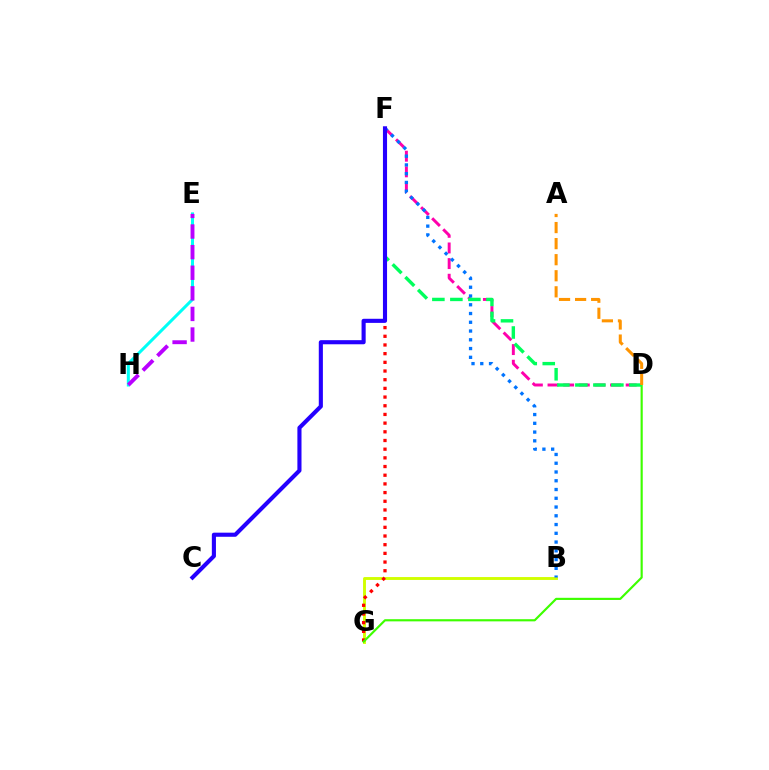{('D', 'F'): [{'color': '#ff00ac', 'line_style': 'dashed', 'thickness': 2.12}, {'color': '#00ff5c', 'line_style': 'dashed', 'thickness': 2.45}], ('B', 'G'): [{'color': '#d1ff00', 'line_style': 'solid', 'thickness': 2.08}], ('E', 'H'): [{'color': '#00fff6', 'line_style': 'solid', 'thickness': 2.17}, {'color': '#b900ff', 'line_style': 'dashed', 'thickness': 2.8}], ('B', 'F'): [{'color': '#0074ff', 'line_style': 'dotted', 'thickness': 2.38}], ('F', 'G'): [{'color': '#ff0000', 'line_style': 'dotted', 'thickness': 2.36}], ('D', 'G'): [{'color': '#3dff00', 'line_style': 'solid', 'thickness': 1.56}], ('C', 'F'): [{'color': '#2500ff', 'line_style': 'solid', 'thickness': 2.96}], ('A', 'D'): [{'color': '#ff9400', 'line_style': 'dashed', 'thickness': 2.18}]}